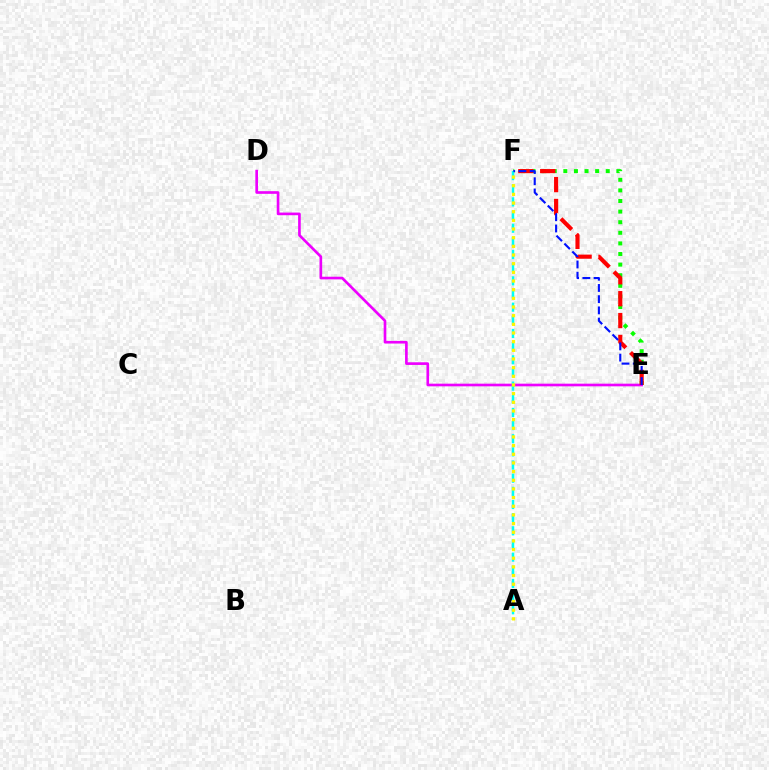{('E', 'F'): [{'color': '#08ff00', 'line_style': 'dotted', 'thickness': 2.88}, {'color': '#ff0000', 'line_style': 'dashed', 'thickness': 2.97}, {'color': '#0010ff', 'line_style': 'dashed', 'thickness': 1.52}], ('D', 'E'): [{'color': '#ee00ff', 'line_style': 'solid', 'thickness': 1.91}], ('A', 'F'): [{'color': '#00fff6', 'line_style': 'dashed', 'thickness': 1.79}, {'color': '#fcf500', 'line_style': 'dotted', 'thickness': 2.35}]}